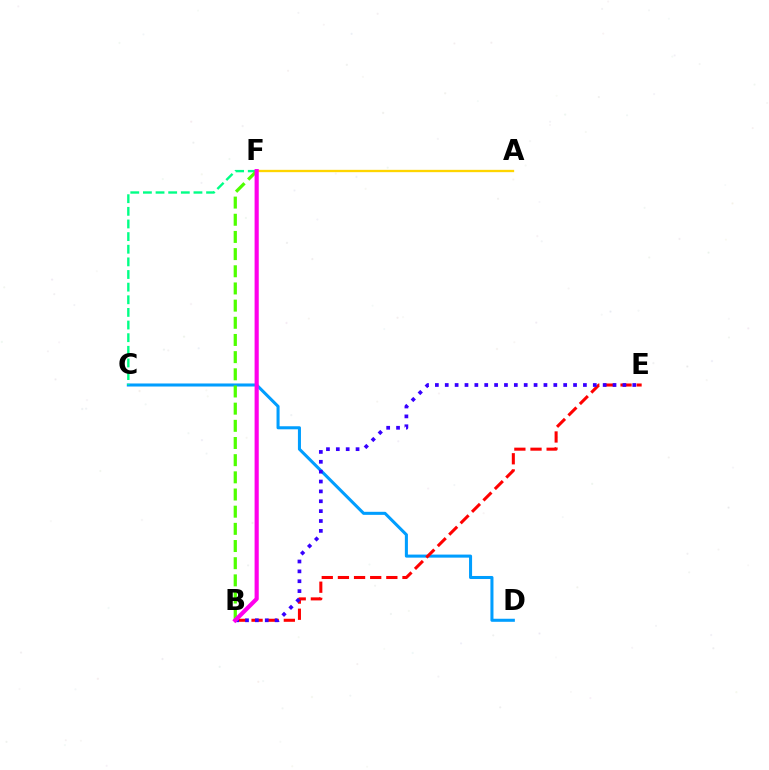{('C', 'D'): [{'color': '#009eff', 'line_style': 'solid', 'thickness': 2.19}], ('C', 'F'): [{'color': '#00ff86', 'line_style': 'dashed', 'thickness': 1.72}], ('B', 'E'): [{'color': '#ff0000', 'line_style': 'dashed', 'thickness': 2.19}, {'color': '#3700ff', 'line_style': 'dotted', 'thickness': 2.68}], ('A', 'F'): [{'color': '#ffd500', 'line_style': 'solid', 'thickness': 1.68}], ('B', 'F'): [{'color': '#4fff00', 'line_style': 'dashed', 'thickness': 2.33}, {'color': '#ff00ed', 'line_style': 'solid', 'thickness': 3.0}]}